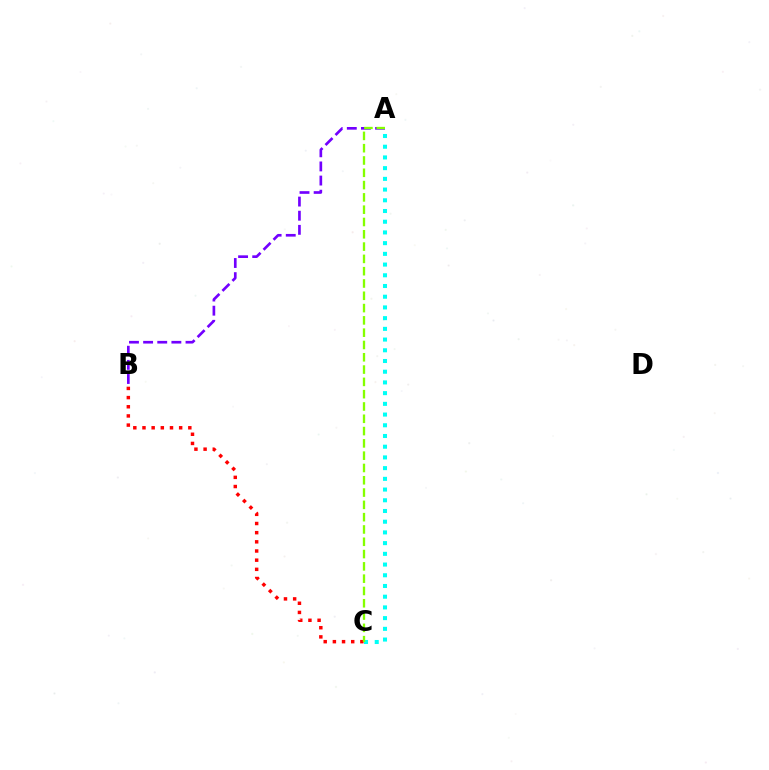{('A', 'B'): [{'color': '#7200ff', 'line_style': 'dashed', 'thickness': 1.92}], ('A', 'C'): [{'color': '#00fff6', 'line_style': 'dotted', 'thickness': 2.91}, {'color': '#84ff00', 'line_style': 'dashed', 'thickness': 1.67}], ('B', 'C'): [{'color': '#ff0000', 'line_style': 'dotted', 'thickness': 2.49}]}